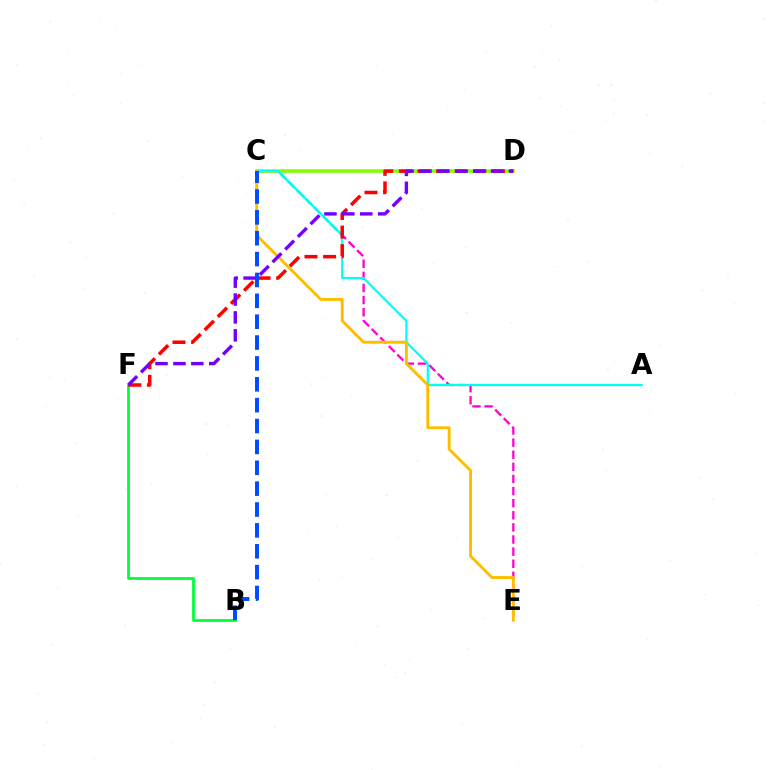{('C', 'E'): [{'color': '#ff00cf', 'line_style': 'dashed', 'thickness': 1.64}, {'color': '#ffbd00', 'line_style': 'solid', 'thickness': 2.09}], ('C', 'D'): [{'color': '#84ff00', 'line_style': 'solid', 'thickness': 2.56}], ('A', 'C'): [{'color': '#00fff6', 'line_style': 'solid', 'thickness': 1.61}], ('B', 'F'): [{'color': '#00ff39', 'line_style': 'solid', 'thickness': 2.0}], ('D', 'F'): [{'color': '#ff0000', 'line_style': 'dashed', 'thickness': 2.53}, {'color': '#7200ff', 'line_style': 'dashed', 'thickness': 2.43}], ('B', 'C'): [{'color': '#004bff', 'line_style': 'dashed', 'thickness': 2.83}]}